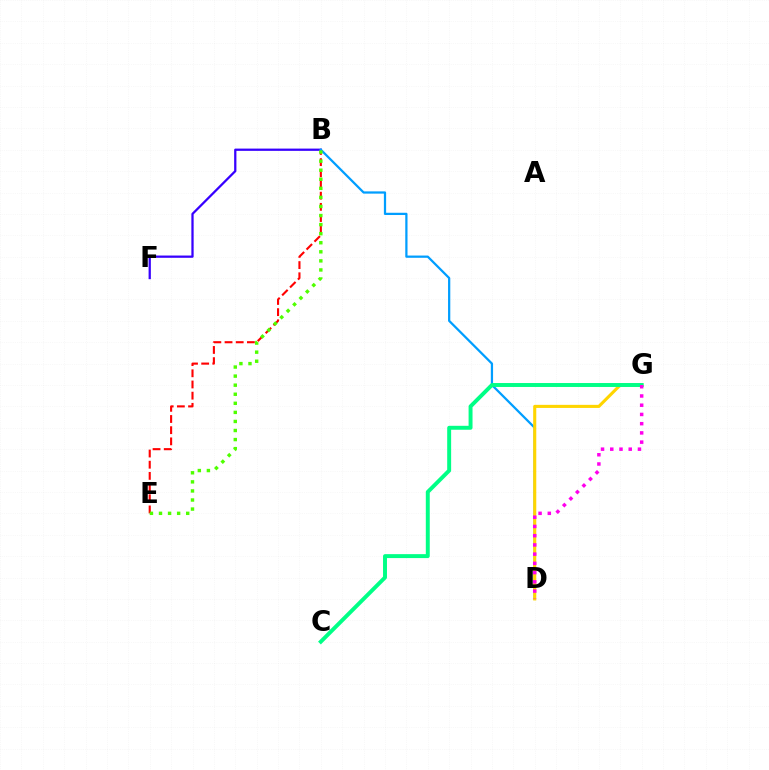{('B', 'E'): [{'color': '#ff0000', 'line_style': 'dashed', 'thickness': 1.52}, {'color': '#4fff00', 'line_style': 'dotted', 'thickness': 2.46}], ('B', 'F'): [{'color': '#3700ff', 'line_style': 'solid', 'thickness': 1.63}], ('B', 'D'): [{'color': '#009eff', 'line_style': 'solid', 'thickness': 1.62}], ('D', 'G'): [{'color': '#ffd500', 'line_style': 'solid', 'thickness': 2.23}, {'color': '#ff00ed', 'line_style': 'dotted', 'thickness': 2.51}], ('C', 'G'): [{'color': '#00ff86', 'line_style': 'solid', 'thickness': 2.84}]}